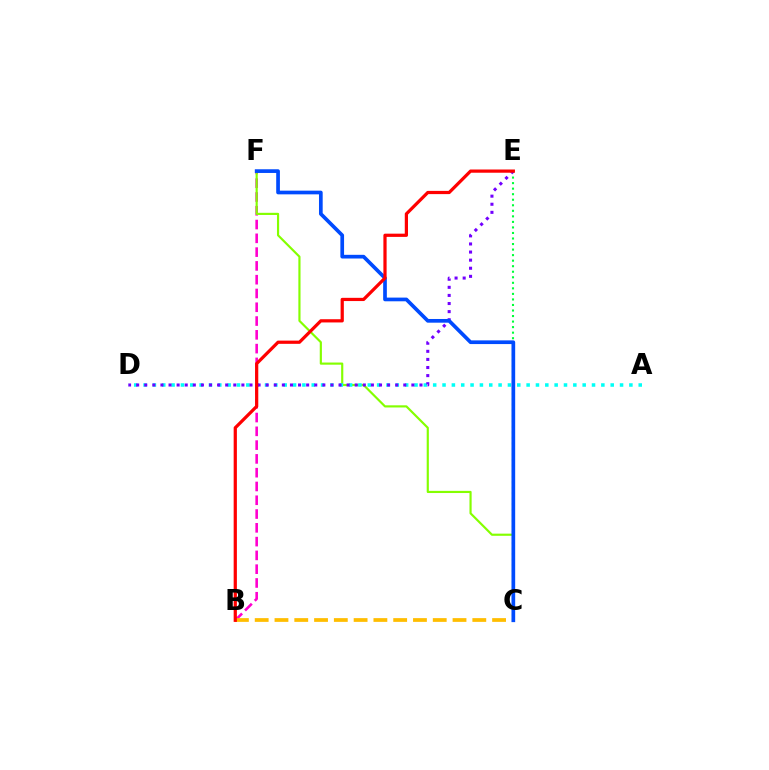{('B', 'F'): [{'color': '#ff00cf', 'line_style': 'dashed', 'thickness': 1.87}], ('C', 'F'): [{'color': '#84ff00', 'line_style': 'solid', 'thickness': 1.56}, {'color': '#004bff', 'line_style': 'solid', 'thickness': 2.66}], ('A', 'D'): [{'color': '#00fff6', 'line_style': 'dotted', 'thickness': 2.54}], ('B', 'C'): [{'color': '#ffbd00', 'line_style': 'dashed', 'thickness': 2.69}], ('C', 'E'): [{'color': '#00ff39', 'line_style': 'dotted', 'thickness': 1.5}], ('D', 'E'): [{'color': '#7200ff', 'line_style': 'dotted', 'thickness': 2.2}], ('B', 'E'): [{'color': '#ff0000', 'line_style': 'solid', 'thickness': 2.32}]}